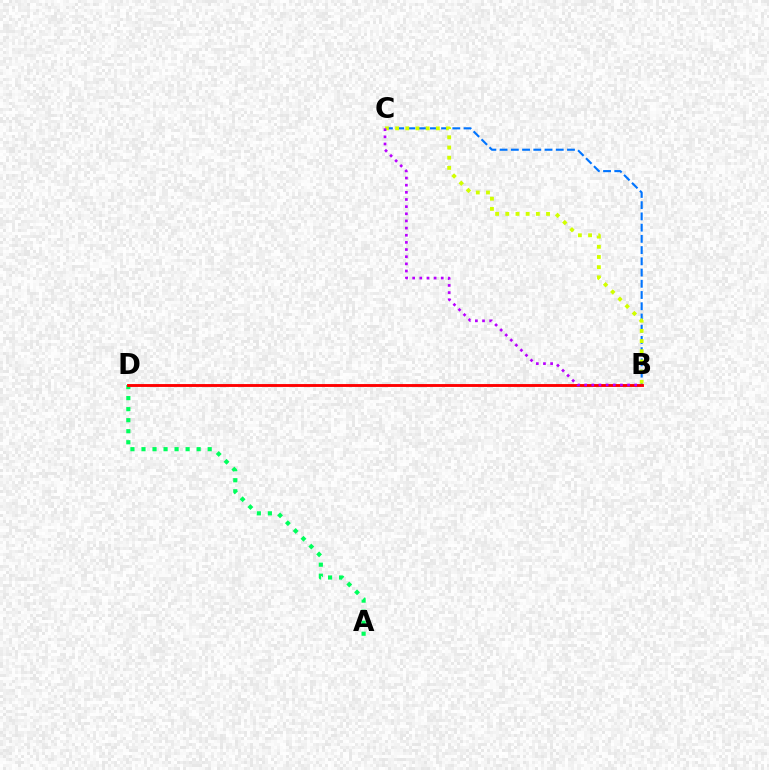{('B', 'C'): [{'color': '#0074ff', 'line_style': 'dashed', 'thickness': 1.53}, {'color': '#d1ff00', 'line_style': 'dotted', 'thickness': 2.77}, {'color': '#b900ff', 'line_style': 'dotted', 'thickness': 1.94}], ('A', 'D'): [{'color': '#00ff5c', 'line_style': 'dotted', 'thickness': 3.0}], ('B', 'D'): [{'color': '#ff0000', 'line_style': 'solid', 'thickness': 2.07}]}